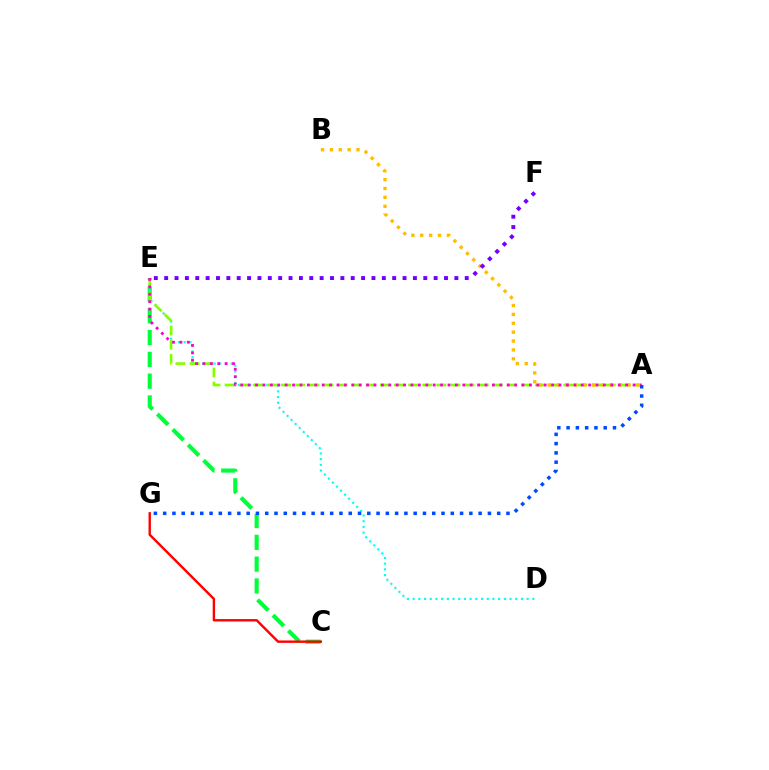{('C', 'E'): [{'color': '#00ff39', 'line_style': 'dashed', 'thickness': 2.96}], ('D', 'E'): [{'color': '#00fff6', 'line_style': 'dotted', 'thickness': 1.55}], ('A', 'E'): [{'color': '#84ff00', 'line_style': 'dashed', 'thickness': 1.92}, {'color': '#ff00cf', 'line_style': 'dotted', 'thickness': 2.01}], ('A', 'B'): [{'color': '#ffbd00', 'line_style': 'dotted', 'thickness': 2.41}], ('E', 'F'): [{'color': '#7200ff', 'line_style': 'dotted', 'thickness': 2.82}], ('A', 'G'): [{'color': '#004bff', 'line_style': 'dotted', 'thickness': 2.52}], ('C', 'G'): [{'color': '#ff0000', 'line_style': 'solid', 'thickness': 1.73}]}